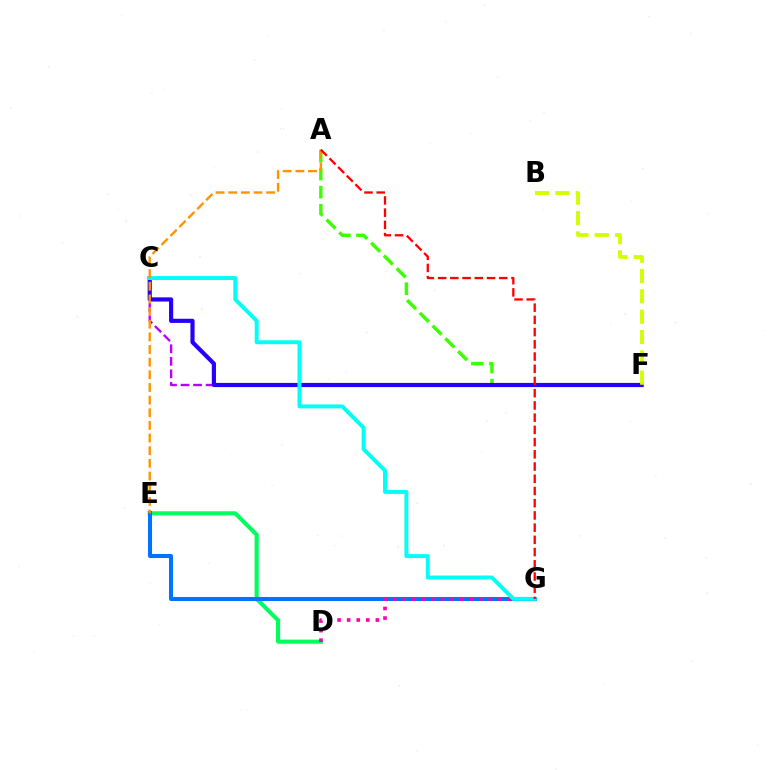{('A', 'F'): [{'color': '#3dff00', 'line_style': 'dashed', 'thickness': 2.45}], ('C', 'F'): [{'color': '#b900ff', 'line_style': 'dashed', 'thickness': 1.7}, {'color': '#2500ff', 'line_style': 'solid', 'thickness': 3.0}], ('D', 'E'): [{'color': '#00ff5c', 'line_style': 'solid', 'thickness': 2.96}], ('E', 'G'): [{'color': '#0074ff', 'line_style': 'solid', 'thickness': 2.92}], ('D', 'G'): [{'color': '#ff00ac', 'line_style': 'dotted', 'thickness': 2.6}], ('C', 'G'): [{'color': '#00fff6', 'line_style': 'solid', 'thickness': 2.83}], ('A', 'E'): [{'color': '#ff9400', 'line_style': 'dashed', 'thickness': 1.72}], ('B', 'F'): [{'color': '#d1ff00', 'line_style': 'dashed', 'thickness': 2.76}], ('A', 'G'): [{'color': '#ff0000', 'line_style': 'dashed', 'thickness': 1.66}]}